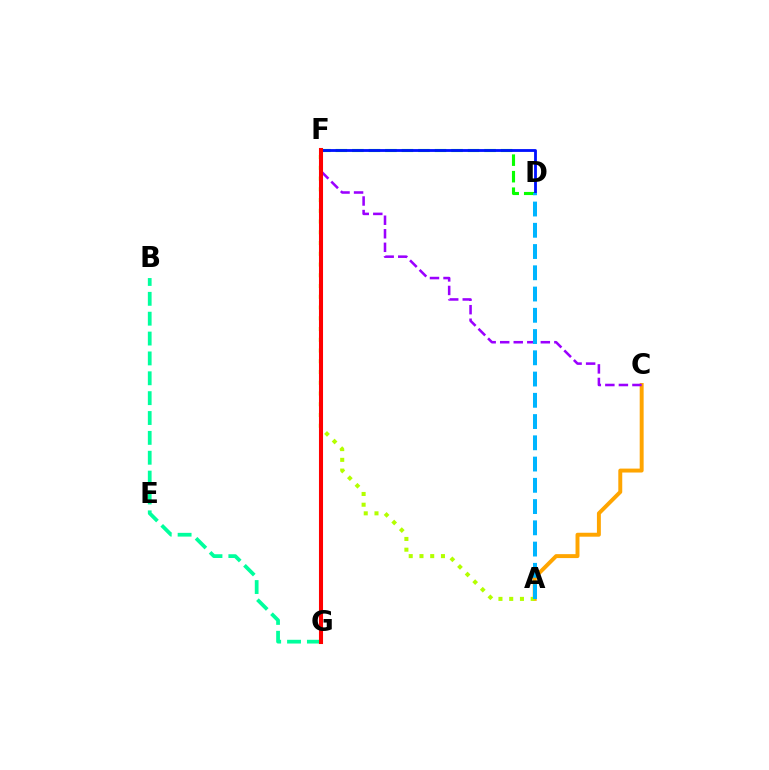{('A', 'C'): [{'color': '#ffa500', 'line_style': 'solid', 'thickness': 2.83}], ('D', 'F'): [{'color': '#08ff00', 'line_style': 'dashed', 'thickness': 2.25}, {'color': '#0010ff', 'line_style': 'solid', 'thickness': 2.03}], ('F', 'G'): [{'color': '#ff00bd', 'line_style': 'solid', 'thickness': 1.66}, {'color': '#ff0000', 'line_style': 'solid', 'thickness': 2.93}], ('B', 'G'): [{'color': '#00ff9d', 'line_style': 'dashed', 'thickness': 2.7}], ('C', 'F'): [{'color': '#9b00ff', 'line_style': 'dashed', 'thickness': 1.84}], ('A', 'F'): [{'color': '#b3ff00', 'line_style': 'dotted', 'thickness': 2.92}], ('A', 'D'): [{'color': '#00b5ff', 'line_style': 'dashed', 'thickness': 2.89}]}